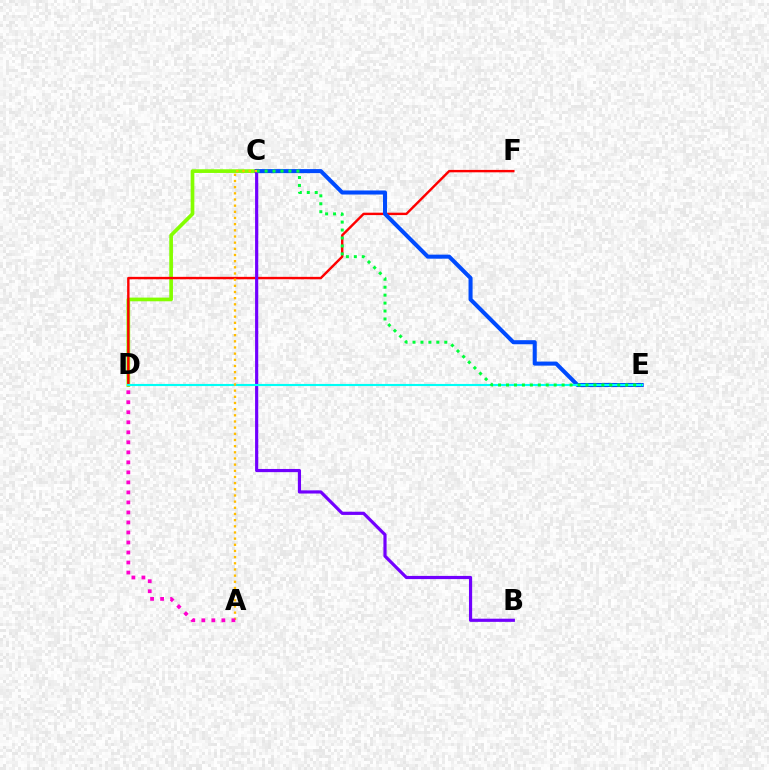{('C', 'D'): [{'color': '#84ff00', 'line_style': 'solid', 'thickness': 2.66}], ('D', 'F'): [{'color': '#ff0000', 'line_style': 'solid', 'thickness': 1.73}], ('C', 'E'): [{'color': '#004bff', 'line_style': 'solid', 'thickness': 2.92}, {'color': '#00ff39', 'line_style': 'dotted', 'thickness': 2.16}], ('B', 'C'): [{'color': '#7200ff', 'line_style': 'solid', 'thickness': 2.29}], ('D', 'E'): [{'color': '#00fff6', 'line_style': 'solid', 'thickness': 1.53}], ('A', 'C'): [{'color': '#ffbd00', 'line_style': 'dotted', 'thickness': 1.68}], ('A', 'D'): [{'color': '#ff00cf', 'line_style': 'dotted', 'thickness': 2.72}]}